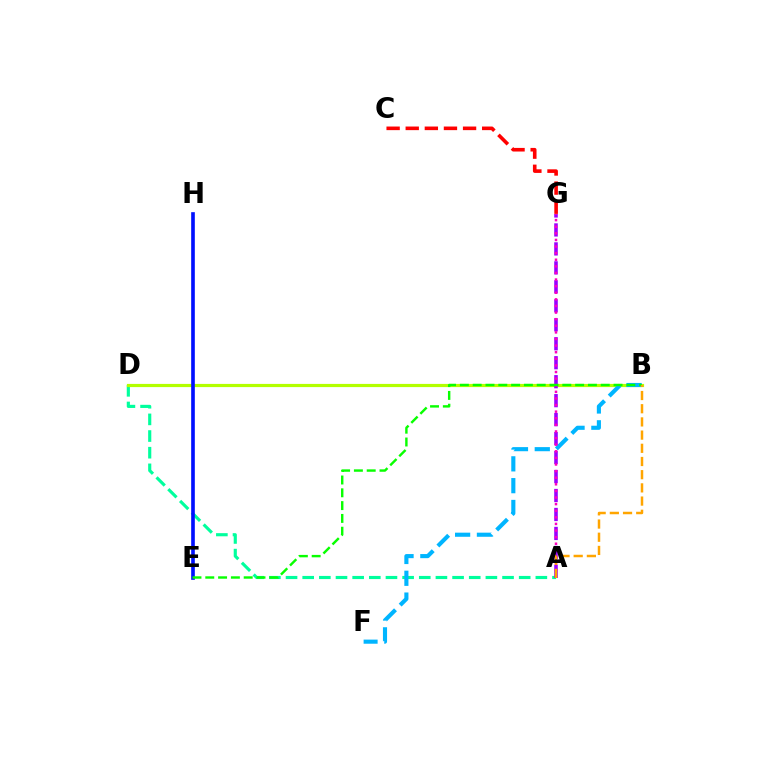{('A', 'D'): [{'color': '#00ff9d', 'line_style': 'dashed', 'thickness': 2.26}], ('B', 'D'): [{'color': '#b3ff00', 'line_style': 'solid', 'thickness': 2.3}], ('B', 'F'): [{'color': '#00b5ff', 'line_style': 'dashed', 'thickness': 2.96}], ('A', 'G'): [{'color': '#9b00ff', 'line_style': 'dashed', 'thickness': 2.58}, {'color': '#ff00bd', 'line_style': 'dotted', 'thickness': 1.79}], ('C', 'G'): [{'color': '#ff0000', 'line_style': 'dashed', 'thickness': 2.6}], ('E', 'H'): [{'color': '#0010ff', 'line_style': 'solid', 'thickness': 2.62}], ('B', 'E'): [{'color': '#08ff00', 'line_style': 'dashed', 'thickness': 1.74}], ('A', 'B'): [{'color': '#ffa500', 'line_style': 'dashed', 'thickness': 1.79}]}